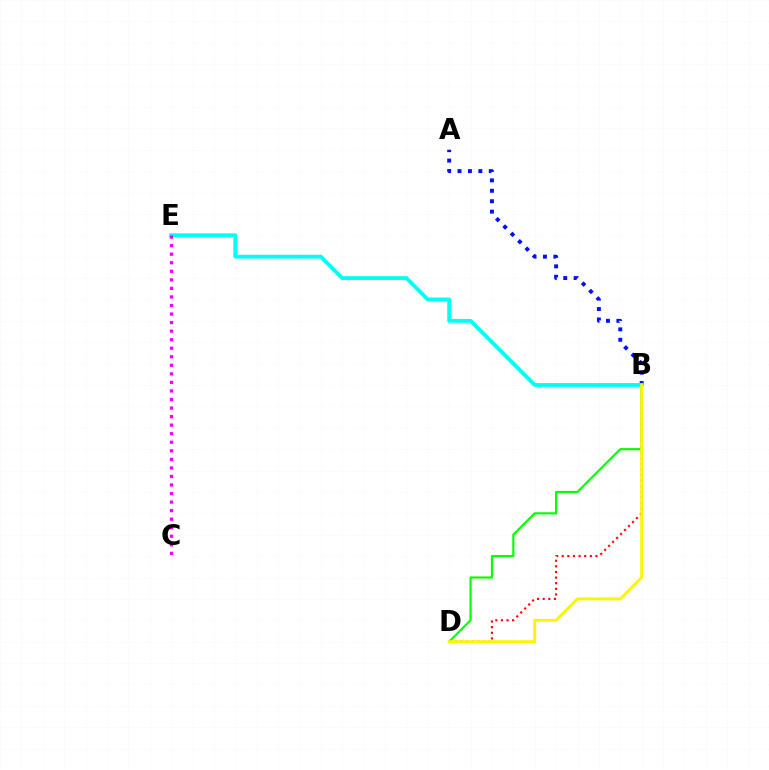{('A', 'B'): [{'color': '#0010ff', 'line_style': 'dotted', 'thickness': 2.83}], ('B', 'E'): [{'color': '#00fff6', 'line_style': 'solid', 'thickness': 2.77}], ('B', 'D'): [{'color': '#ff0000', 'line_style': 'dotted', 'thickness': 1.53}, {'color': '#08ff00', 'line_style': 'solid', 'thickness': 1.55}, {'color': '#fcf500', 'line_style': 'solid', 'thickness': 2.1}], ('C', 'E'): [{'color': '#ee00ff', 'line_style': 'dotted', 'thickness': 2.32}]}